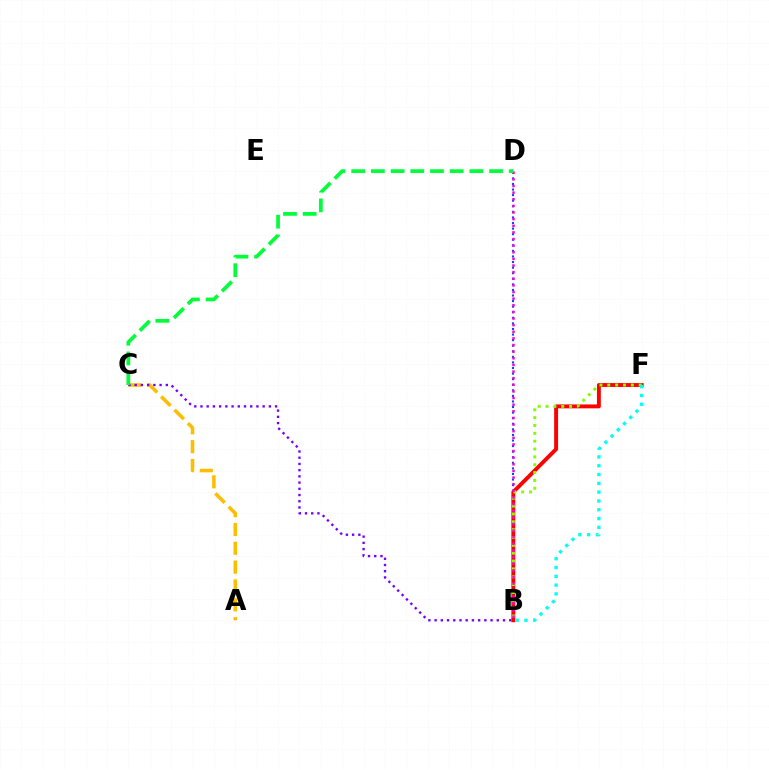{('B', 'D'): [{'color': '#004bff', 'line_style': 'dotted', 'thickness': 1.52}, {'color': '#ff00cf', 'line_style': 'dotted', 'thickness': 1.8}], ('A', 'C'): [{'color': '#ffbd00', 'line_style': 'dashed', 'thickness': 2.56}], ('B', 'F'): [{'color': '#ff0000', 'line_style': 'solid', 'thickness': 2.81}, {'color': '#84ff00', 'line_style': 'dotted', 'thickness': 2.13}, {'color': '#00fff6', 'line_style': 'dotted', 'thickness': 2.39}], ('B', 'C'): [{'color': '#7200ff', 'line_style': 'dotted', 'thickness': 1.69}], ('C', 'D'): [{'color': '#00ff39', 'line_style': 'dashed', 'thickness': 2.68}]}